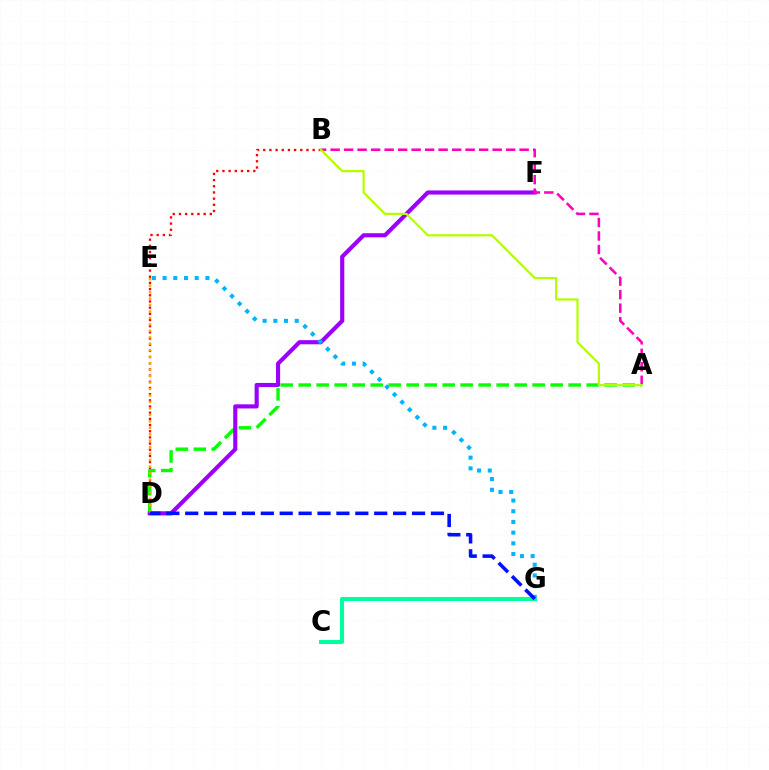{('B', 'D'): [{'color': '#ff0000', 'line_style': 'dotted', 'thickness': 1.68}], ('A', 'D'): [{'color': '#08ff00', 'line_style': 'dashed', 'thickness': 2.44}], ('D', 'F'): [{'color': '#9b00ff', 'line_style': 'solid', 'thickness': 2.98}], ('A', 'B'): [{'color': '#ff00bd', 'line_style': 'dashed', 'thickness': 1.83}, {'color': '#b3ff00', 'line_style': 'solid', 'thickness': 1.59}], ('E', 'G'): [{'color': '#00b5ff', 'line_style': 'dotted', 'thickness': 2.91}], ('D', 'E'): [{'color': '#ffa500', 'line_style': 'dotted', 'thickness': 1.76}], ('C', 'G'): [{'color': '#00ff9d', 'line_style': 'solid', 'thickness': 2.92}], ('D', 'G'): [{'color': '#0010ff', 'line_style': 'dashed', 'thickness': 2.57}]}